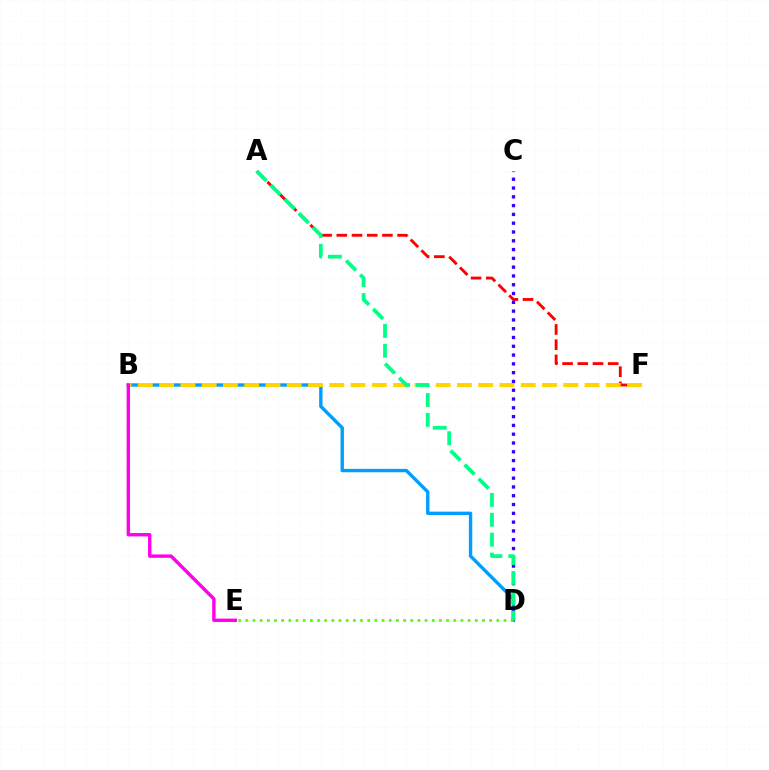{('A', 'F'): [{'color': '#ff0000', 'line_style': 'dashed', 'thickness': 2.06}], ('B', 'D'): [{'color': '#009eff', 'line_style': 'solid', 'thickness': 2.44}], ('B', 'F'): [{'color': '#ffd500', 'line_style': 'dashed', 'thickness': 2.89}], ('C', 'D'): [{'color': '#3700ff', 'line_style': 'dotted', 'thickness': 2.39}], ('D', 'E'): [{'color': '#4fff00', 'line_style': 'dotted', 'thickness': 1.95}], ('A', 'D'): [{'color': '#00ff86', 'line_style': 'dashed', 'thickness': 2.7}], ('B', 'E'): [{'color': '#ff00ed', 'line_style': 'solid', 'thickness': 2.45}]}